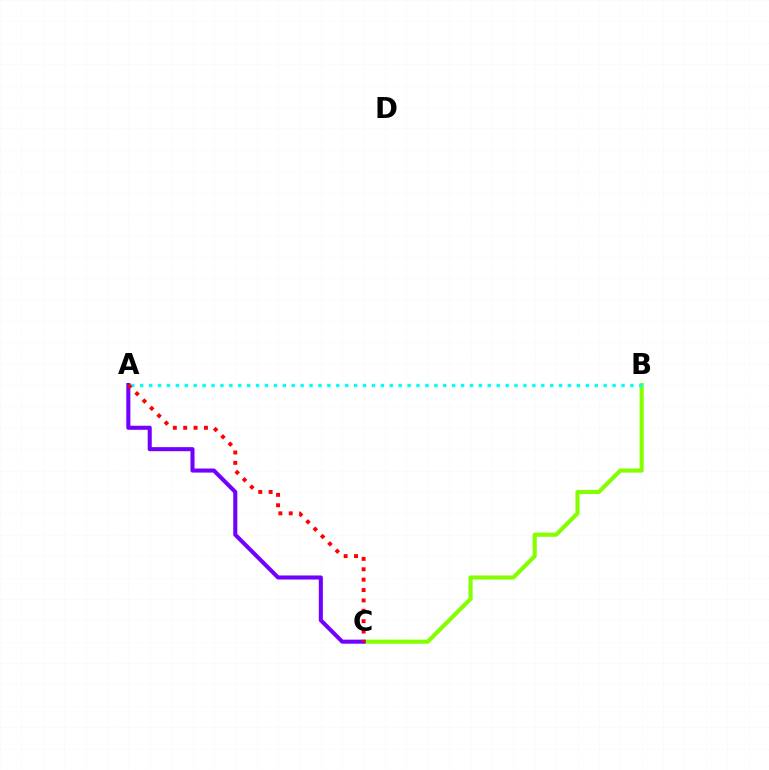{('B', 'C'): [{'color': '#84ff00', 'line_style': 'solid', 'thickness': 2.96}], ('A', 'C'): [{'color': '#7200ff', 'line_style': 'solid', 'thickness': 2.93}, {'color': '#ff0000', 'line_style': 'dotted', 'thickness': 2.82}], ('A', 'B'): [{'color': '#00fff6', 'line_style': 'dotted', 'thickness': 2.42}]}